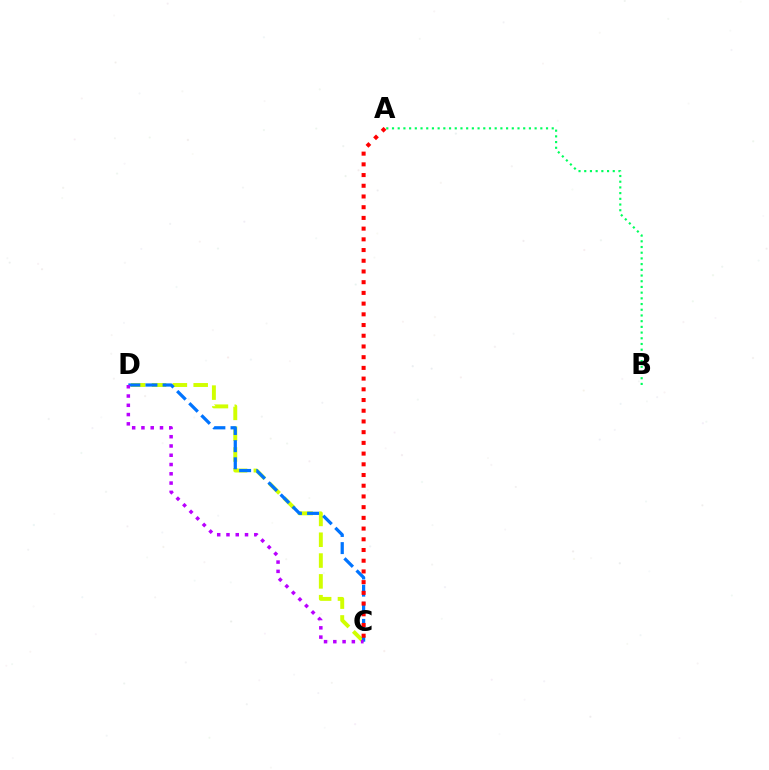{('A', 'B'): [{'color': '#00ff5c', 'line_style': 'dotted', 'thickness': 1.55}], ('C', 'D'): [{'color': '#d1ff00', 'line_style': 'dashed', 'thickness': 2.83}, {'color': '#0074ff', 'line_style': 'dashed', 'thickness': 2.33}, {'color': '#b900ff', 'line_style': 'dotted', 'thickness': 2.52}], ('A', 'C'): [{'color': '#ff0000', 'line_style': 'dotted', 'thickness': 2.91}]}